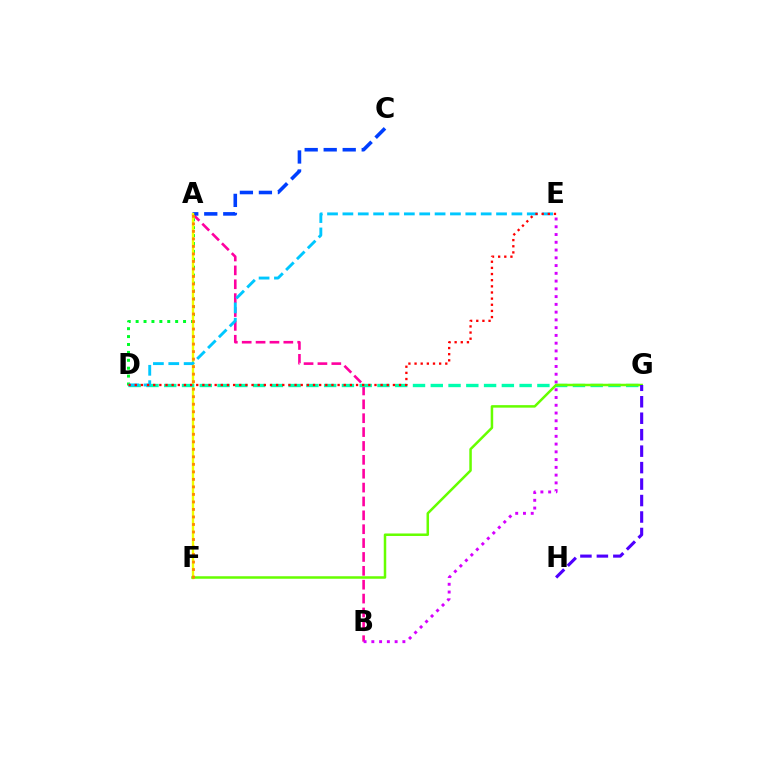{('A', 'B'): [{'color': '#ff00a0', 'line_style': 'dashed', 'thickness': 1.88}], ('A', 'C'): [{'color': '#003fff', 'line_style': 'dashed', 'thickness': 2.58}], ('A', 'D'): [{'color': '#00ff27', 'line_style': 'dotted', 'thickness': 2.15}], ('A', 'F'): [{'color': '#eeff00', 'line_style': 'solid', 'thickness': 1.71}, {'color': '#ff8800', 'line_style': 'dotted', 'thickness': 2.04}], ('D', 'G'): [{'color': '#00ffaf', 'line_style': 'dashed', 'thickness': 2.41}], ('B', 'E'): [{'color': '#d600ff', 'line_style': 'dotted', 'thickness': 2.11}], ('D', 'E'): [{'color': '#00c7ff', 'line_style': 'dashed', 'thickness': 2.09}, {'color': '#ff0000', 'line_style': 'dotted', 'thickness': 1.67}], ('F', 'G'): [{'color': '#66ff00', 'line_style': 'solid', 'thickness': 1.81}], ('G', 'H'): [{'color': '#4f00ff', 'line_style': 'dashed', 'thickness': 2.24}]}